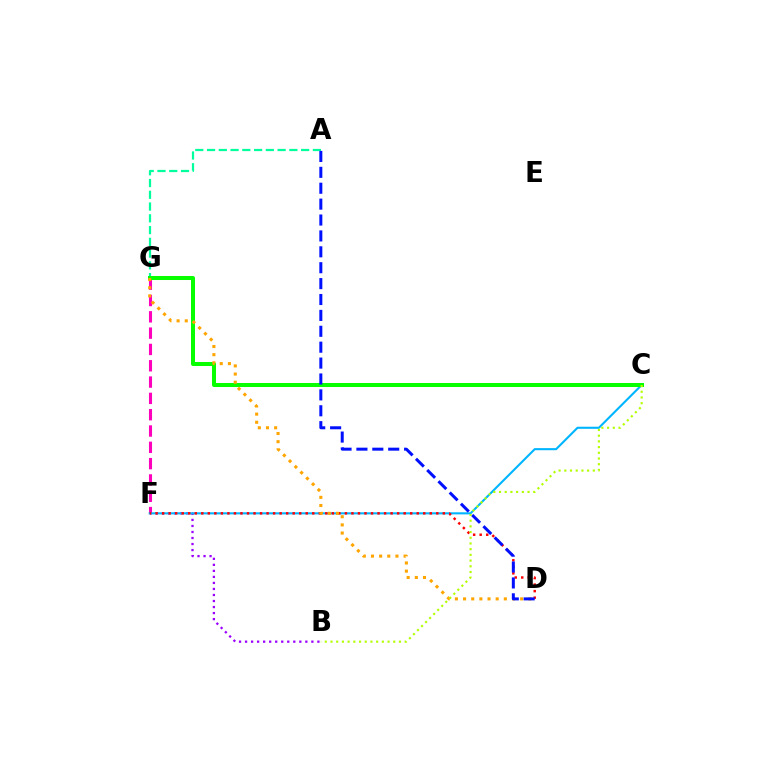{('B', 'F'): [{'color': '#9b00ff', 'line_style': 'dotted', 'thickness': 1.64}], ('A', 'G'): [{'color': '#00ff9d', 'line_style': 'dashed', 'thickness': 1.6}], ('F', 'G'): [{'color': '#ff00bd', 'line_style': 'dashed', 'thickness': 2.22}], ('C', 'F'): [{'color': '#00b5ff', 'line_style': 'solid', 'thickness': 1.51}], ('C', 'G'): [{'color': '#08ff00', 'line_style': 'solid', 'thickness': 2.89}], ('D', 'F'): [{'color': '#ff0000', 'line_style': 'dotted', 'thickness': 1.77}], ('D', 'G'): [{'color': '#ffa500', 'line_style': 'dotted', 'thickness': 2.22}], ('A', 'D'): [{'color': '#0010ff', 'line_style': 'dashed', 'thickness': 2.16}], ('B', 'C'): [{'color': '#b3ff00', 'line_style': 'dotted', 'thickness': 1.55}]}